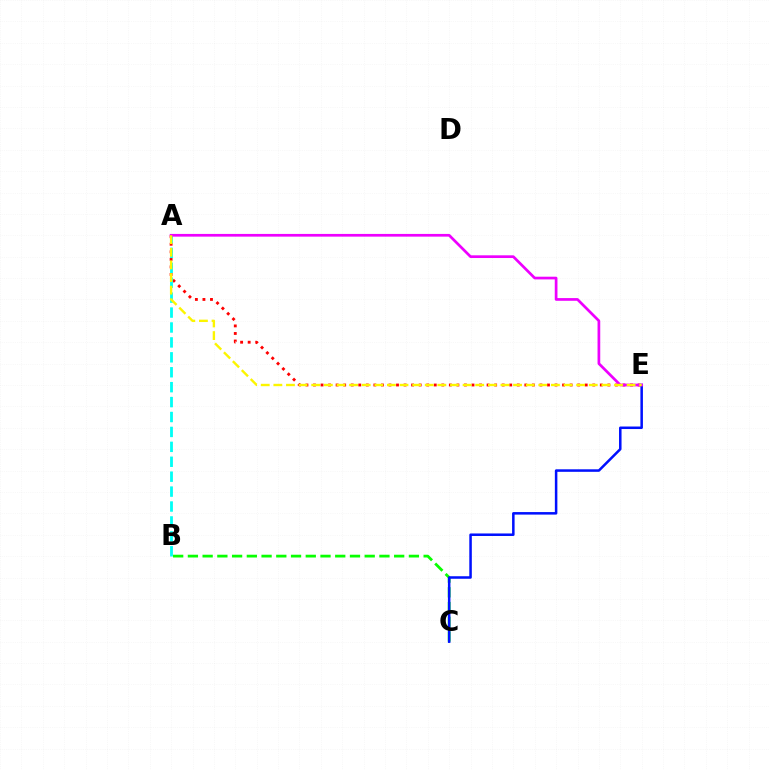{('B', 'C'): [{'color': '#08ff00', 'line_style': 'dashed', 'thickness': 2.0}], ('C', 'E'): [{'color': '#0010ff', 'line_style': 'solid', 'thickness': 1.81}], ('A', 'E'): [{'color': '#ff0000', 'line_style': 'dotted', 'thickness': 2.05}, {'color': '#ee00ff', 'line_style': 'solid', 'thickness': 1.95}, {'color': '#fcf500', 'line_style': 'dashed', 'thickness': 1.71}], ('A', 'B'): [{'color': '#00fff6', 'line_style': 'dashed', 'thickness': 2.03}]}